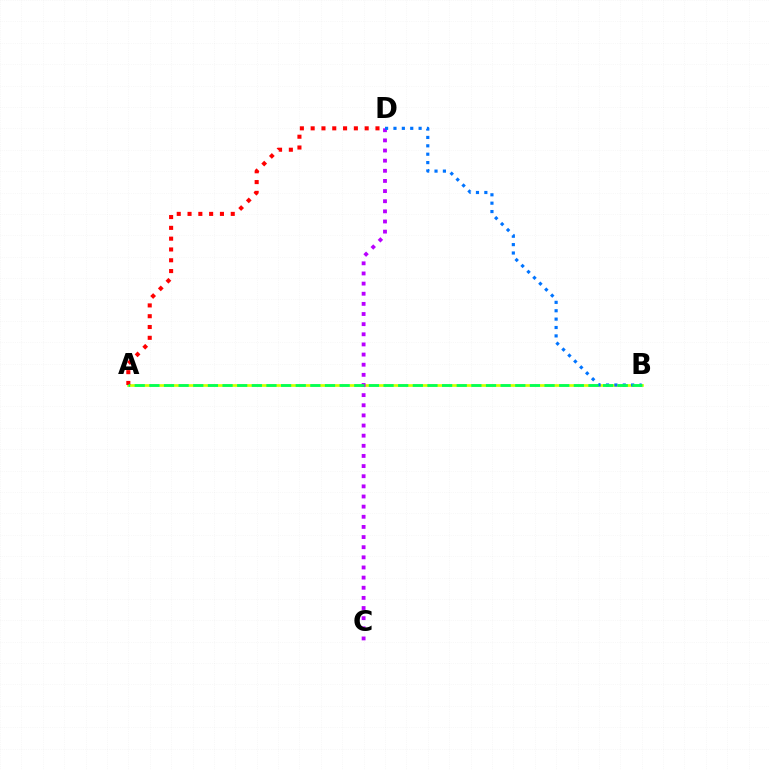{('A', 'B'): [{'color': '#d1ff00', 'line_style': 'solid', 'thickness': 1.95}, {'color': '#00ff5c', 'line_style': 'dashed', 'thickness': 1.99}], ('A', 'D'): [{'color': '#ff0000', 'line_style': 'dotted', 'thickness': 2.93}], ('C', 'D'): [{'color': '#b900ff', 'line_style': 'dotted', 'thickness': 2.75}], ('B', 'D'): [{'color': '#0074ff', 'line_style': 'dotted', 'thickness': 2.28}]}